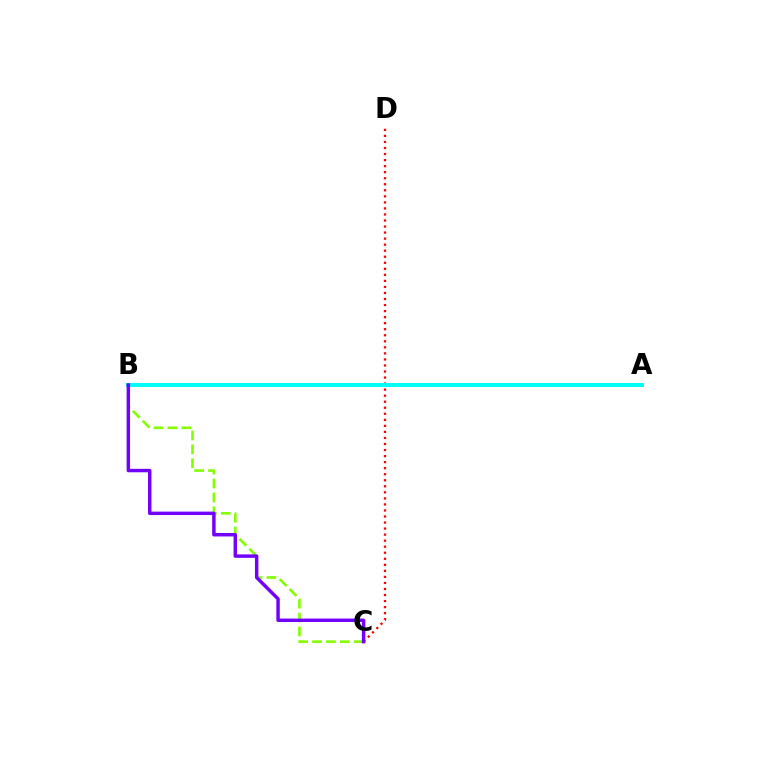{('C', 'D'): [{'color': '#ff0000', 'line_style': 'dotted', 'thickness': 1.64}], ('B', 'C'): [{'color': '#84ff00', 'line_style': 'dashed', 'thickness': 1.89}, {'color': '#7200ff', 'line_style': 'solid', 'thickness': 2.48}], ('A', 'B'): [{'color': '#00fff6', 'line_style': 'solid', 'thickness': 2.87}]}